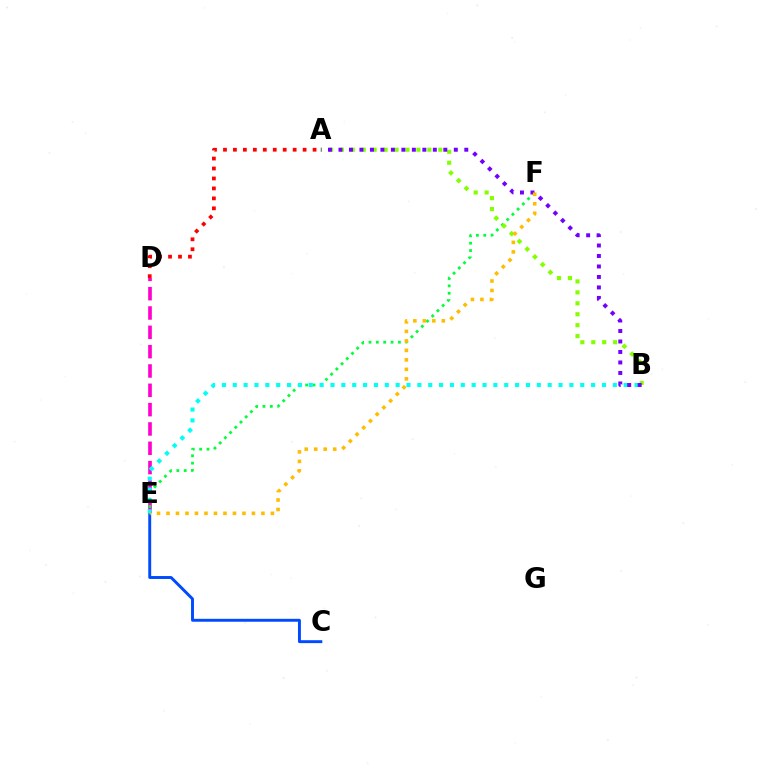{('C', 'E'): [{'color': '#004bff', 'line_style': 'solid', 'thickness': 2.11}], ('D', 'E'): [{'color': '#ff00cf', 'line_style': 'dashed', 'thickness': 2.63}], ('E', 'F'): [{'color': '#00ff39', 'line_style': 'dotted', 'thickness': 2.0}, {'color': '#ffbd00', 'line_style': 'dotted', 'thickness': 2.58}], ('B', 'E'): [{'color': '#00fff6', 'line_style': 'dotted', 'thickness': 2.95}], ('A', 'B'): [{'color': '#84ff00', 'line_style': 'dotted', 'thickness': 2.97}, {'color': '#7200ff', 'line_style': 'dotted', 'thickness': 2.85}], ('A', 'D'): [{'color': '#ff0000', 'line_style': 'dotted', 'thickness': 2.71}]}